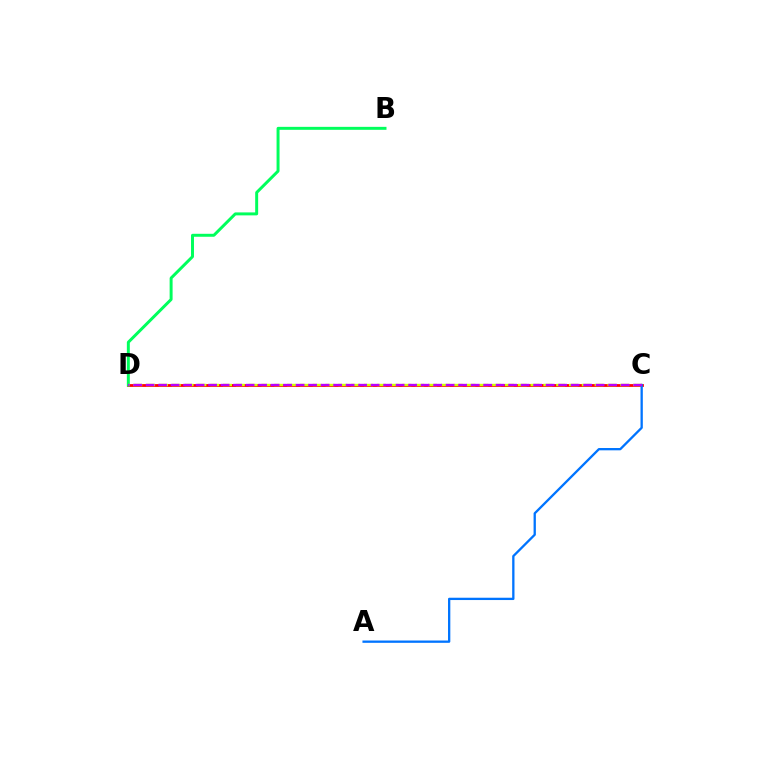{('C', 'D'): [{'color': '#ff0000', 'line_style': 'solid', 'thickness': 2.01}, {'color': '#d1ff00', 'line_style': 'dashed', 'thickness': 1.74}, {'color': '#b900ff', 'line_style': 'dashed', 'thickness': 1.7}], ('B', 'D'): [{'color': '#00ff5c', 'line_style': 'solid', 'thickness': 2.14}], ('A', 'C'): [{'color': '#0074ff', 'line_style': 'solid', 'thickness': 1.66}]}